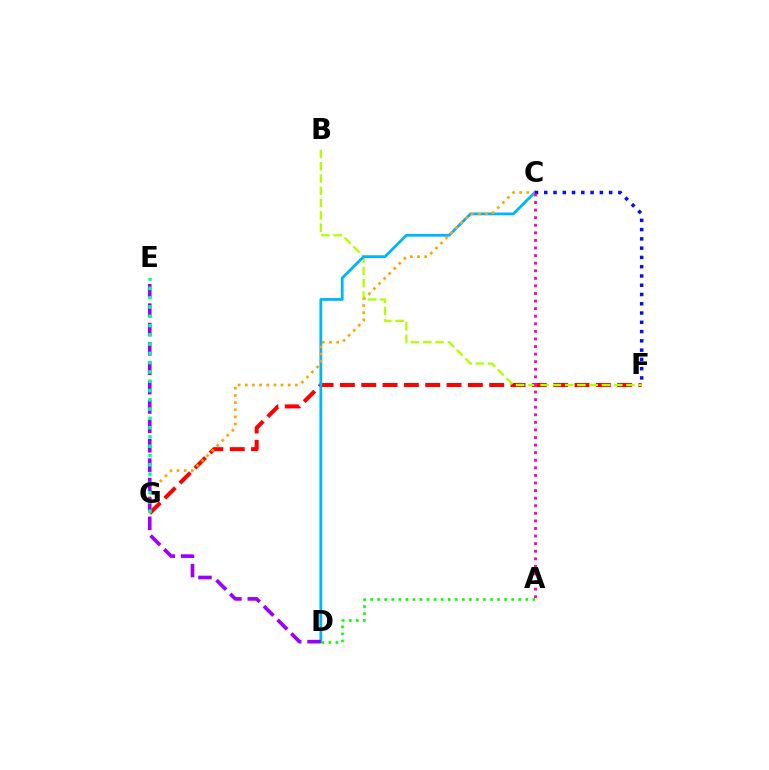{('F', 'G'): [{'color': '#ff0000', 'line_style': 'dashed', 'thickness': 2.9}], ('B', 'F'): [{'color': '#b3ff00', 'line_style': 'dashed', 'thickness': 1.67}], ('C', 'D'): [{'color': '#00b5ff', 'line_style': 'solid', 'thickness': 2.02}], ('C', 'G'): [{'color': '#ffa500', 'line_style': 'dotted', 'thickness': 1.94}], ('C', 'F'): [{'color': '#0010ff', 'line_style': 'dotted', 'thickness': 2.52}], ('D', 'E'): [{'color': '#9b00ff', 'line_style': 'dashed', 'thickness': 2.63}], ('A', 'C'): [{'color': '#ff00bd', 'line_style': 'dotted', 'thickness': 2.06}], ('E', 'G'): [{'color': '#00ff9d', 'line_style': 'dotted', 'thickness': 2.52}], ('A', 'D'): [{'color': '#08ff00', 'line_style': 'dotted', 'thickness': 1.92}]}